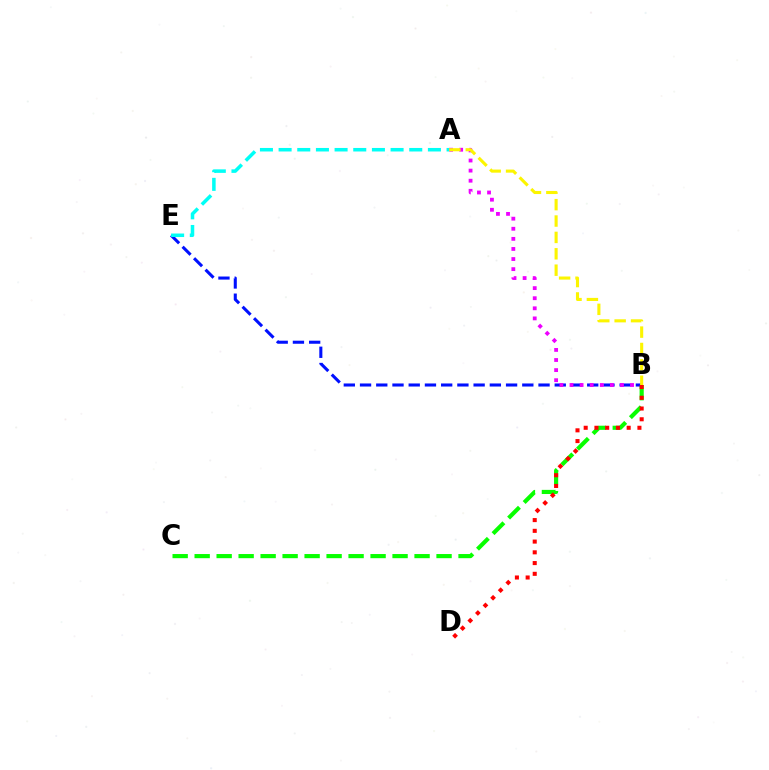{('B', 'C'): [{'color': '#08ff00', 'line_style': 'dashed', 'thickness': 2.99}], ('B', 'E'): [{'color': '#0010ff', 'line_style': 'dashed', 'thickness': 2.2}], ('A', 'B'): [{'color': '#ee00ff', 'line_style': 'dotted', 'thickness': 2.74}, {'color': '#fcf500', 'line_style': 'dashed', 'thickness': 2.23}], ('B', 'D'): [{'color': '#ff0000', 'line_style': 'dotted', 'thickness': 2.92}], ('A', 'E'): [{'color': '#00fff6', 'line_style': 'dashed', 'thickness': 2.54}]}